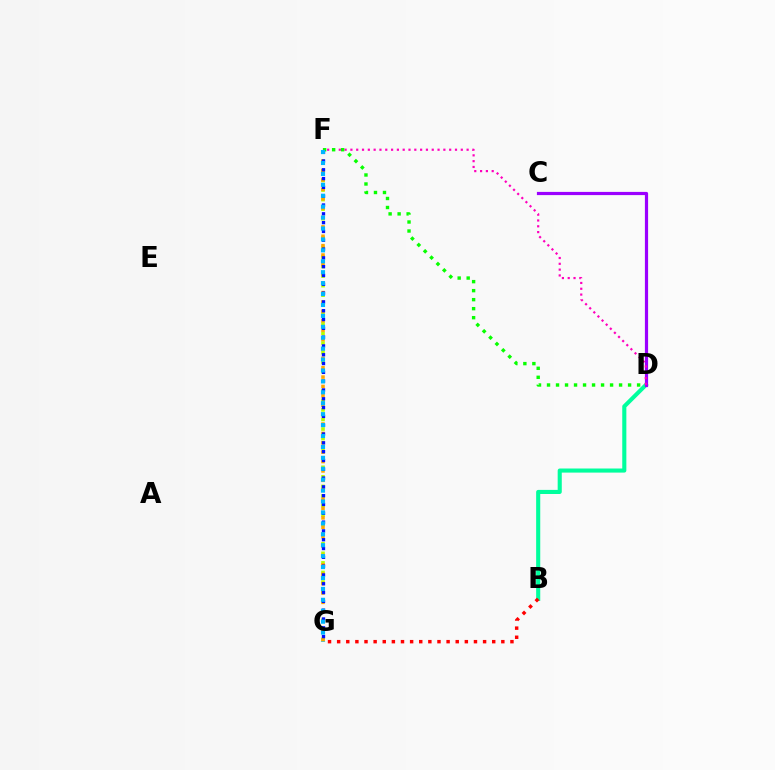{('B', 'D'): [{'color': '#00ff9d', 'line_style': 'solid', 'thickness': 2.95}], ('F', 'G'): [{'color': '#b3ff00', 'line_style': 'dotted', 'thickness': 2.6}, {'color': '#ffa500', 'line_style': 'dotted', 'thickness': 2.55}, {'color': '#0010ff', 'line_style': 'dotted', 'thickness': 2.39}, {'color': '#00b5ff', 'line_style': 'dotted', 'thickness': 2.97}], ('C', 'D'): [{'color': '#9b00ff', 'line_style': 'solid', 'thickness': 2.3}], ('B', 'G'): [{'color': '#ff0000', 'line_style': 'dotted', 'thickness': 2.48}], ('D', 'F'): [{'color': '#ff00bd', 'line_style': 'dotted', 'thickness': 1.58}, {'color': '#08ff00', 'line_style': 'dotted', 'thickness': 2.45}]}